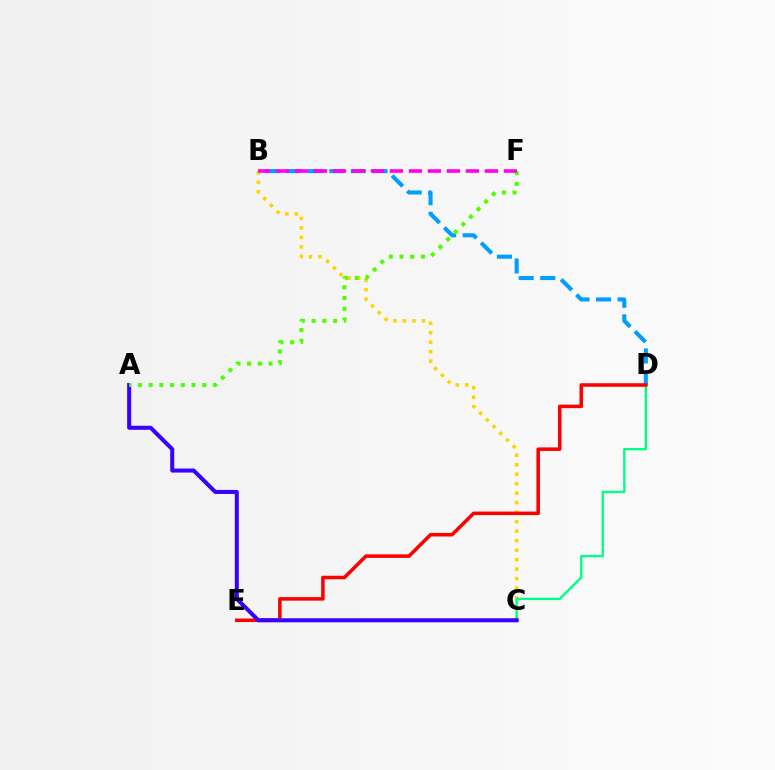{('B', 'C'): [{'color': '#ffd500', 'line_style': 'dotted', 'thickness': 2.58}], ('C', 'D'): [{'color': '#00ff86', 'line_style': 'solid', 'thickness': 1.69}], ('B', 'D'): [{'color': '#009eff', 'line_style': 'dashed', 'thickness': 2.93}], ('D', 'E'): [{'color': '#ff0000', 'line_style': 'solid', 'thickness': 2.55}], ('A', 'C'): [{'color': '#3700ff', 'line_style': 'solid', 'thickness': 2.9}], ('A', 'F'): [{'color': '#4fff00', 'line_style': 'dotted', 'thickness': 2.92}], ('B', 'F'): [{'color': '#ff00ed', 'line_style': 'dashed', 'thickness': 2.58}]}